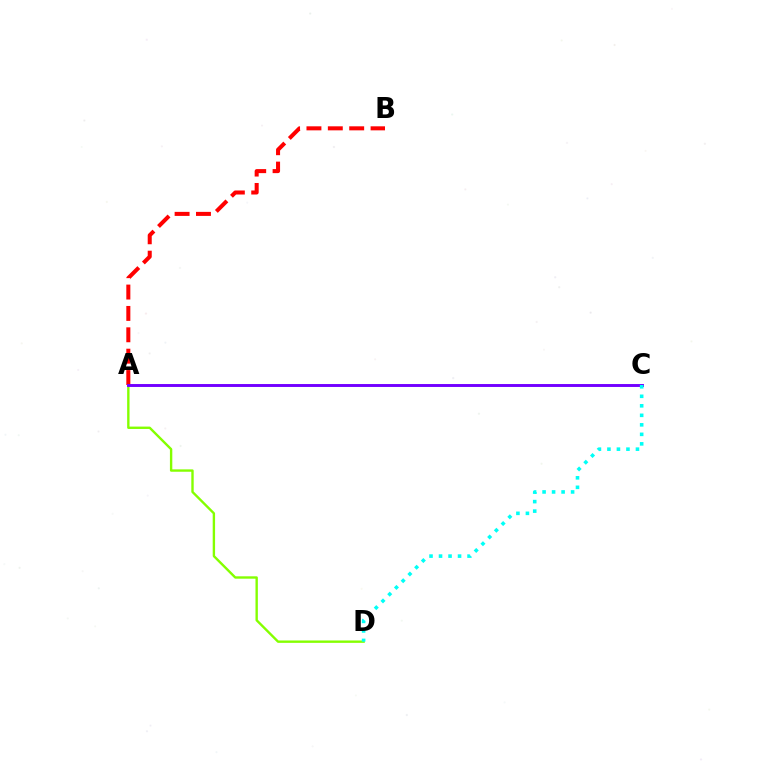{('A', 'D'): [{'color': '#84ff00', 'line_style': 'solid', 'thickness': 1.71}], ('A', 'B'): [{'color': '#ff0000', 'line_style': 'dashed', 'thickness': 2.9}], ('A', 'C'): [{'color': '#7200ff', 'line_style': 'solid', 'thickness': 2.1}], ('C', 'D'): [{'color': '#00fff6', 'line_style': 'dotted', 'thickness': 2.58}]}